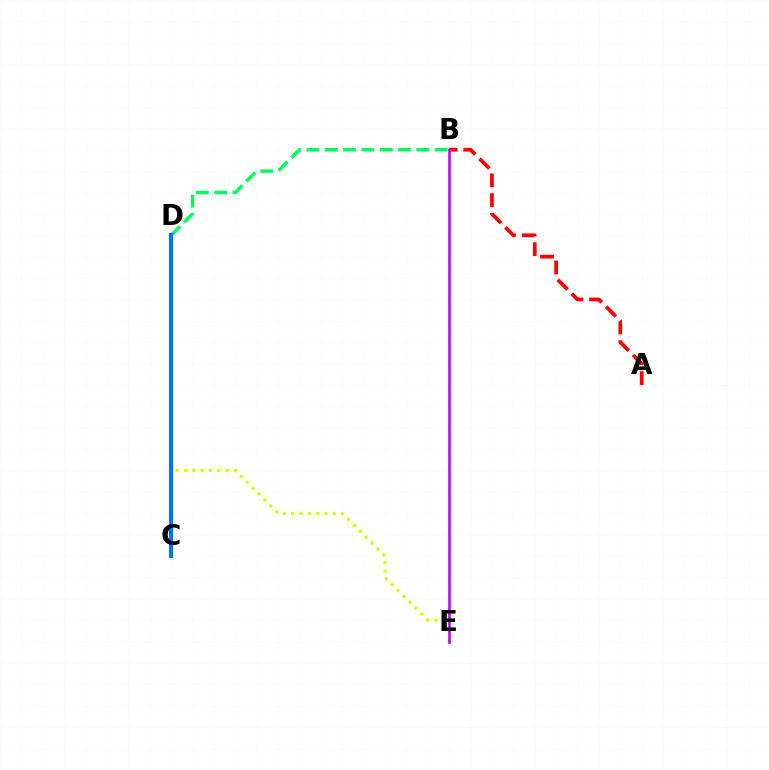{('A', 'B'): [{'color': '#ff0000', 'line_style': 'dashed', 'thickness': 2.69}], ('D', 'E'): [{'color': '#d1ff00', 'line_style': 'dotted', 'thickness': 2.26}], ('B', 'E'): [{'color': '#b900ff', 'line_style': 'solid', 'thickness': 1.85}], ('B', 'D'): [{'color': '#00ff5c', 'line_style': 'dashed', 'thickness': 2.49}], ('C', 'D'): [{'color': '#0074ff', 'line_style': 'solid', 'thickness': 2.97}]}